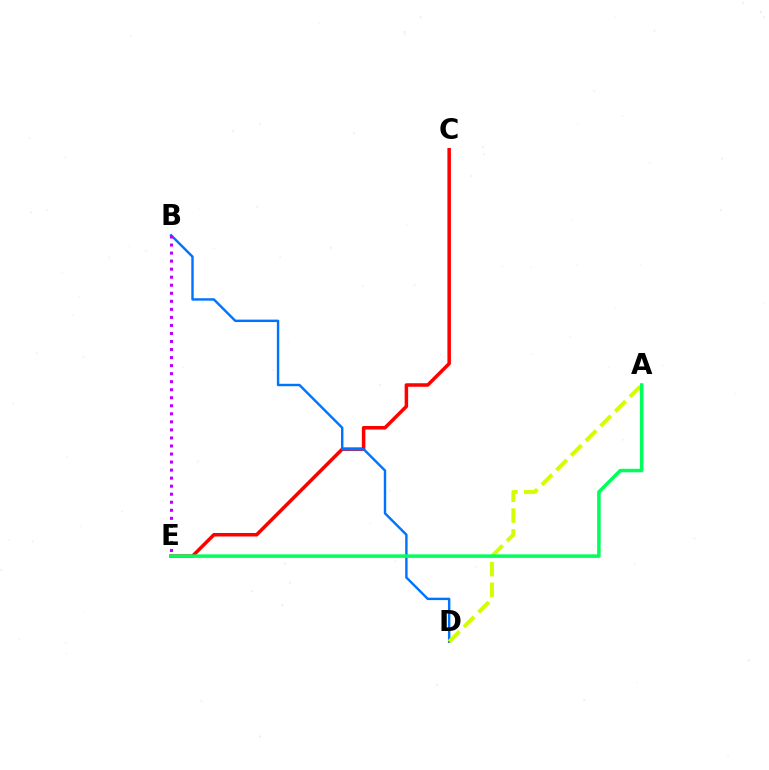{('C', 'E'): [{'color': '#ff0000', 'line_style': 'solid', 'thickness': 2.53}], ('B', 'D'): [{'color': '#0074ff', 'line_style': 'solid', 'thickness': 1.75}], ('B', 'E'): [{'color': '#b900ff', 'line_style': 'dotted', 'thickness': 2.18}], ('A', 'D'): [{'color': '#d1ff00', 'line_style': 'dashed', 'thickness': 2.82}], ('A', 'E'): [{'color': '#00ff5c', 'line_style': 'solid', 'thickness': 2.53}]}